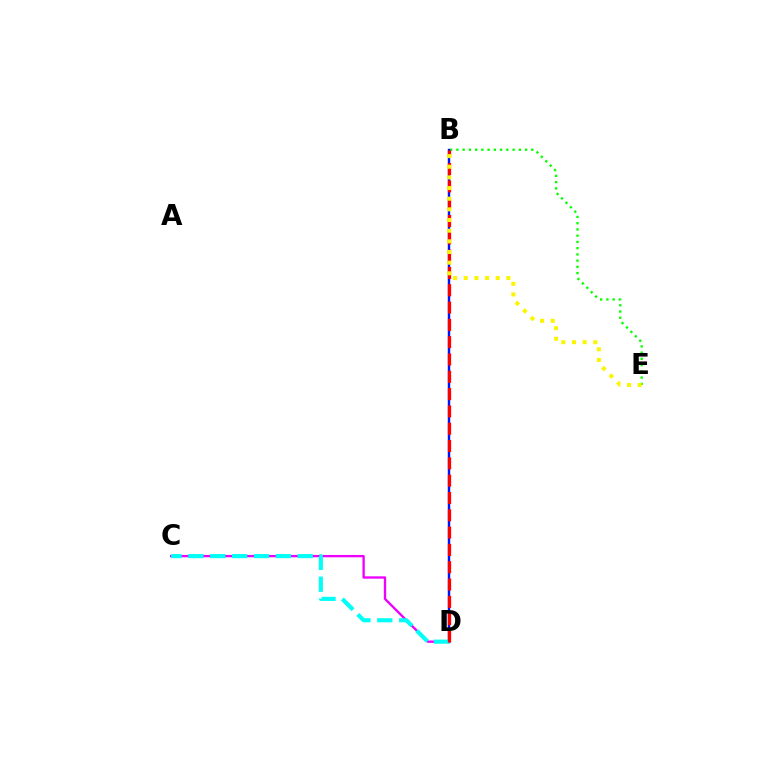{('B', 'E'): [{'color': '#08ff00', 'line_style': 'dotted', 'thickness': 1.7}, {'color': '#fcf500', 'line_style': 'dotted', 'thickness': 2.9}], ('B', 'D'): [{'color': '#0010ff', 'line_style': 'solid', 'thickness': 1.74}, {'color': '#ff0000', 'line_style': 'dashed', 'thickness': 2.35}], ('C', 'D'): [{'color': '#ee00ff', 'line_style': 'solid', 'thickness': 1.68}, {'color': '#00fff6', 'line_style': 'dashed', 'thickness': 2.97}]}